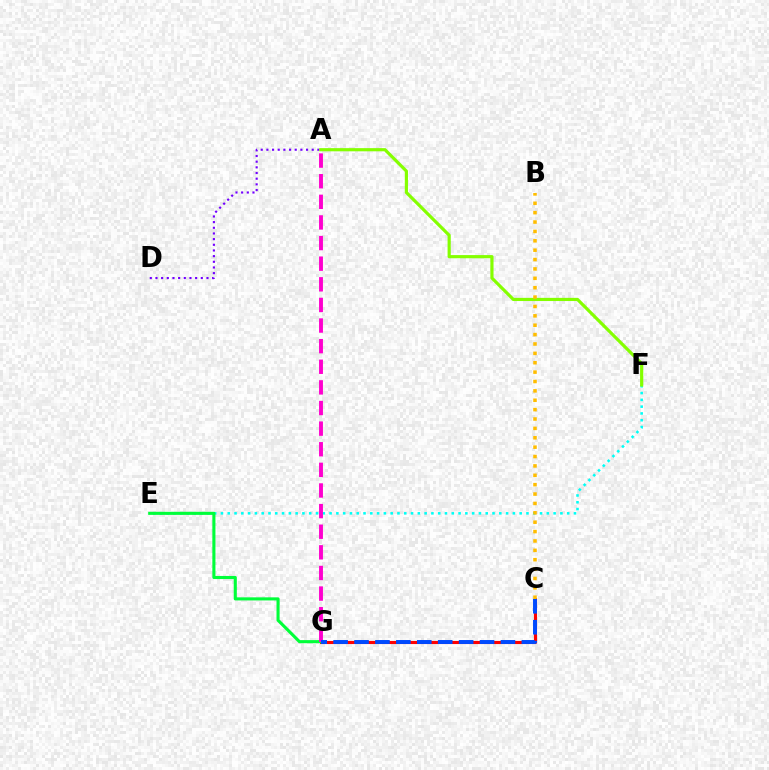{('C', 'G'): [{'color': '#ff0000', 'line_style': 'solid', 'thickness': 2.23}, {'color': '#004bff', 'line_style': 'dashed', 'thickness': 2.84}], ('A', 'D'): [{'color': '#7200ff', 'line_style': 'dotted', 'thickness': 1.54}], ('E', 'F'): [{'color': '#00fff6', 'line_style': 'dotted', 'thickness': 1.84}], ('A', 'F'): [{'color': '#84ff00', 'line_style': 'solid', 'thickness': 2.28}], ('E', 'G'): [{'color': '#00ff39', 'line_style': 'solid', 'thickness': 2.22}], ('B', 'C'): [{'color': '#ffbd00', 'line_style': 'dotted', 'thickness': 2.55}], ('A', 'G'): [{'color': '#ff00cf', 'line_style': 'dashed', 'thickness': 2.8}]}